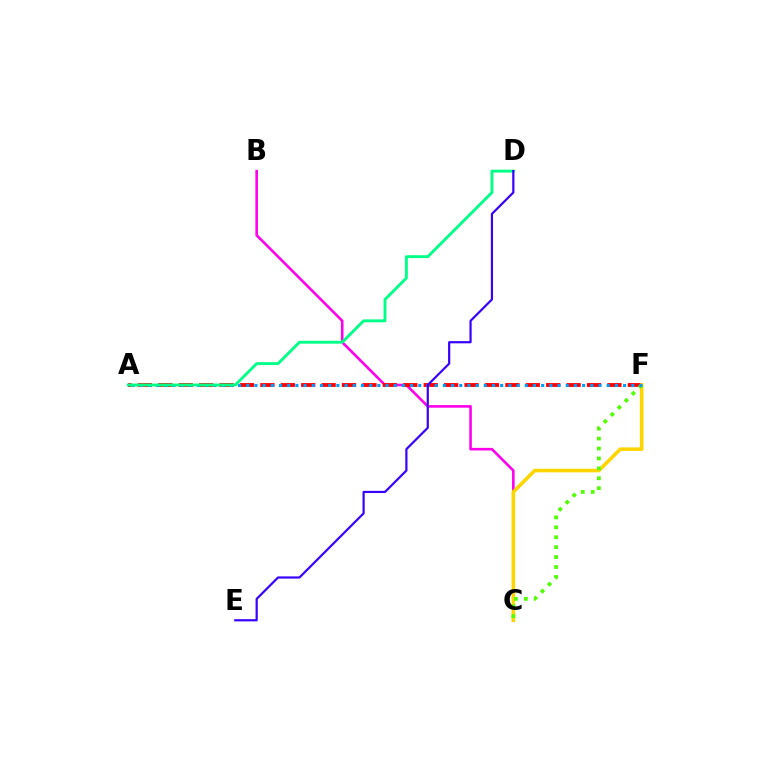{('B', 'C'): [{'color': '#ff00ed', 'line_style': 'solid', 'thickness': 1.87}], ('A', 'F'): [{'color': '#ff0000', 'line_style': 'dashed', 'thickness': 2.77}, {'color': '#009eff', 'line_style': 'dotted', 'thickness': 2.23}], ('C', 'F'): [{'color': '#ffd500', 'line_style': 'solid', 'thickness': 2.57}, {'color': '#4fff00', 'line_style': 'dotted', 'thickness': 2.69}], ('A', 'D'): [{'color': '#00ff86', 'line_style': 'solid', 'thickness': 2.07}], ('D', 'E'): [{'color': '#3700ff', 'line_style': 'solid', 'thickness': 1.58}]}